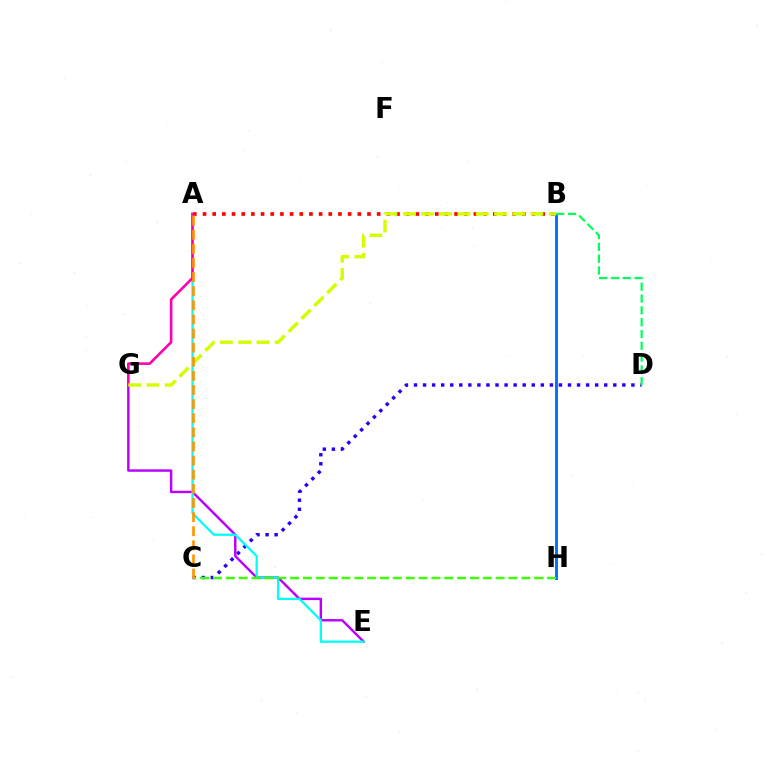{('A', 'B'): [{'color': '#ff0000', 'line_style': 'dotted', 'thickness': 2.63}], ('C', 'D'): [{'color': '#2500ff', 'line_style': 'dotted', 'thickness': 2.46}], ('E', 'G'): [{'color': '#b900ff', 'line_style': 'solid', 'thickness': 1.75}], ('B', 'H'): [{'color': '#0074ff', 'line_style': 'solid', 'thickness': 2.12}], ('A', 'E'): [{'color': '#00fff6', 'line_style': 'solid', 'thickness': 1.64}], ('C', 'H'): [{'color': '#3dff00', 'line_style': 'dashed', 'thickness': 1.75}], ('B', 'D'): [{'color': '#00ff5c', 'line_style': 'dashed', 'thickness': 1.6}], ('A', 'G'): [{'color': '#ff00ac', 'line_style': 'solid', 'thickness': 1.88}], ('B', 'G'): [{'color': '#d1ff00', 'line_style': 'dashed', 'thickness': 2.48}], ('A', 'C'): [{'color': '#ff9400', 'line_style': 'dashed', 'thickness': 1.92}]}